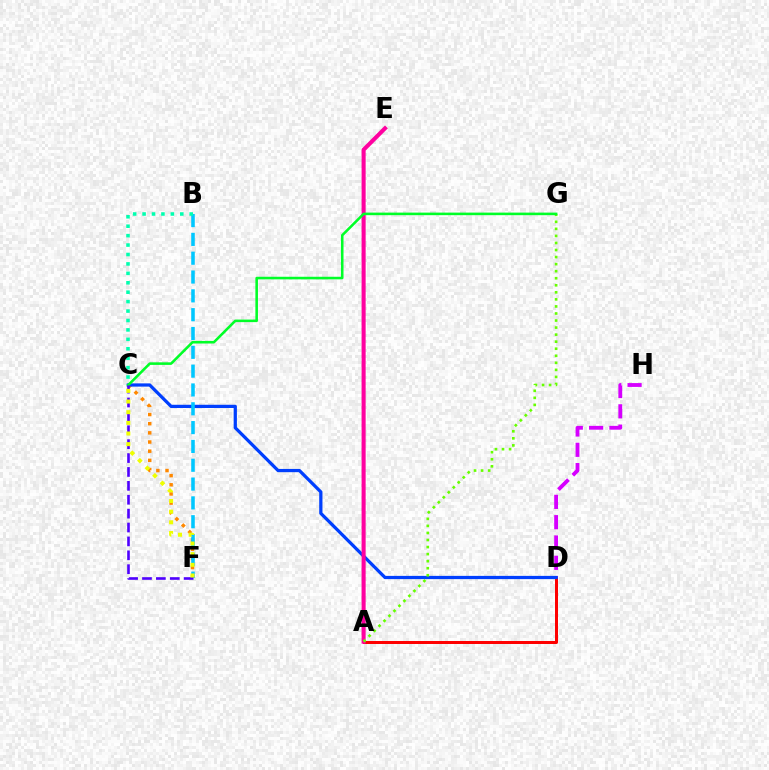{('C', 'F'): [{'color': '#ff8800', 'line_style': 'dotted', 'thickness': 2.49}, {'color': '#4f00ff', 'line_style': 'dashed', 'thickness': 1.89}, {'color': '#eeff00', 'line_style': 'dotted', 'thickness': 2.89}], ('A', 'D'): [{'color': '#ff0000', 'line_style': 'solid', 'thickness': 2.15}], ('D', 'H'): [{'color': '#d600ff', 'line_style': 'dashed', 'thickness': 2.76}], ('C', 'D'): [{'color': '#003fff', 'line_style': 'solid', 'thickness': 2.34}], ('A', 'E'): [{'color': '#ff00a0', 'line_style': 'solid', 'thickness': 2.92}], ('A', 'G'): [{'color': '#66ff00', 'line_style': 'dotted', 'thickness': 1.92}], ('B', 'F'): [{'color': '#00c7ff', 'line_style': 'dashed', 'thickness': 2.56}], ('B', 'C'): [{'color': '#00ffaf', 'line_style': 'dotted', 'thickness': 2.56}], ('C', 'G'): [{'color': '#00ff27', 'line_style': 'solid', 'thickness': 1.85}]}